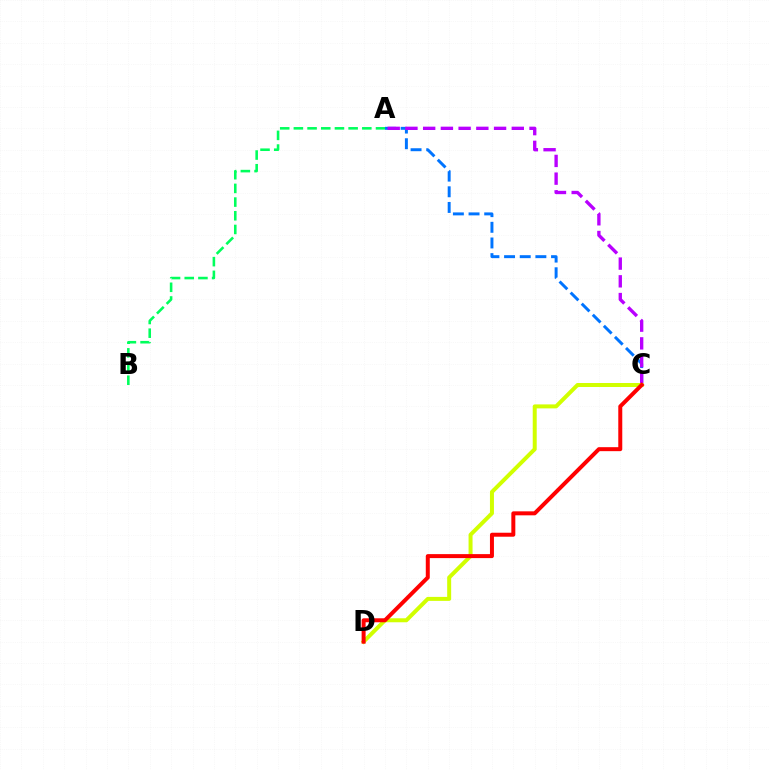{('A', 'C'): [{'color': '#0074ff', 'line_style': 'dashed', 'thickness': 2.13}, {'color': '#b900ff', 'line_style': 'dashed', 'thickness': 2.41}], ('A', 'B'): [{'color': '#00ff5c', 'line_style': 'dashed', 'thickness': 1.86}], ('C', 'D'): [{'color': '#d1ff00', 'line_style': 'solid', 'thickness': 2.87}, {'color': '#ff0000', 'line_style': 'solid', 'thickness': 2.87}]}